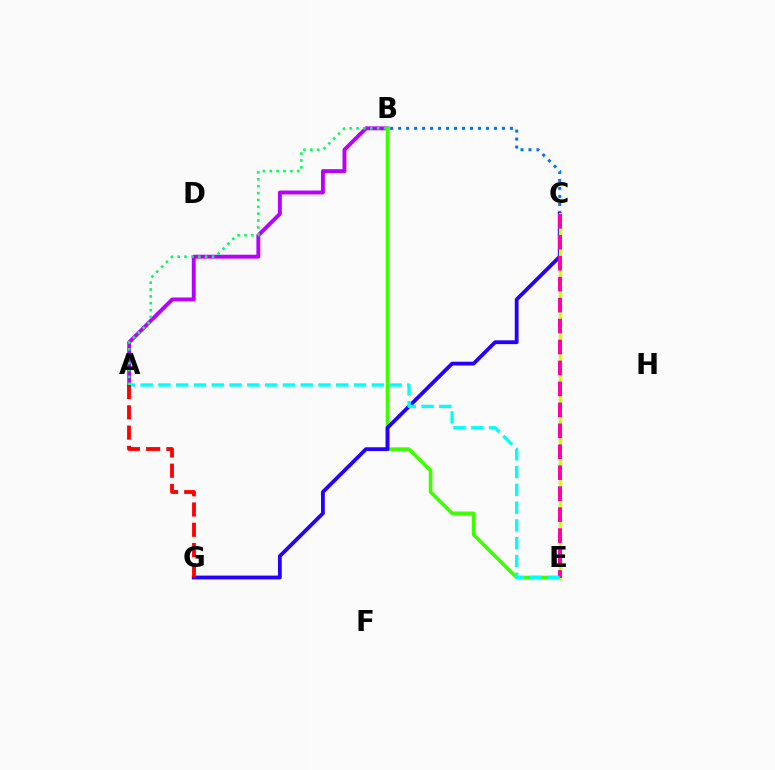{('C', 'E'): [{'color': '#ff9400', 'line_style': 'dotted', 'thickness': 2.3}, {'color': '#d1ff00', 'line_style': 'solid', 'thickness': 2.38}, {'color': '#ff00ac', 'line_style': 'dashed', 'thickness': 2.85}], ('A', 'B'): [{'color': '#b900ff', 'line_style': 'solid', 'thickness': 2.8}, {'color': '#00ff5c', 'line_style': 'dotted', 'thickness': 1.87}], ('B', 'C'): [{'color': '#0074ff', 'line_style': 'dotted', 'thickness': 2.17}], ('B', 'E'): [{'color': '#3dff00', 'line_style': 'solid', 'thickness': 2.61}], ('C', 'G'): [{'color': '#2500ff', 'line_style': 'solid', 'thickness': 2.74}], ('A', 'E'): [{'color': '#00fff6', 'line_style': 'dashed', 'thickness': 2.42}], ('A', 'G'): [{'color': '#ff0000', 'line_style': 'dashed', 'thickness': 2.75}]}